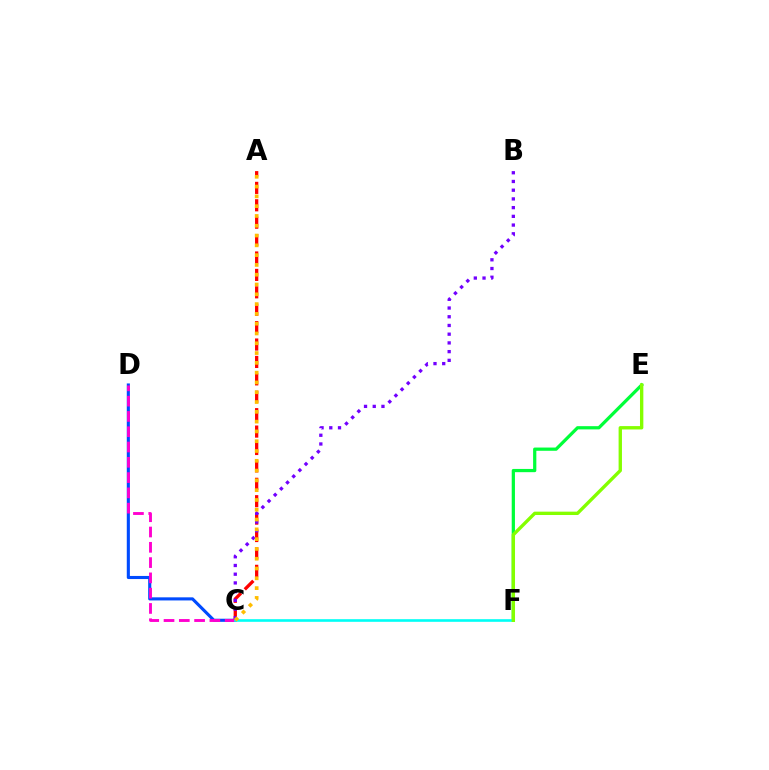{('E', 'F'): [{'color': '#00ff39', 'line_style': 'solid', 'thickness': 2.33}, {'color': '#84ff00', 'line_style': 'solid', 'thickness': 2.42}], ('C', 'D'): [{'color': '#004bff', 'line_style': 'solid', 'thickness': 2.24}, {'color': '#ff00cf', 'line_style': 'dashed', 'thickness': 2.08}], ('A', 'C'): [{'color': '#ff0000', 'line_style': 'dashed', 'thickness': 2.36}, {'color': '#ffbd00', 'line_style': 'dotted', 'thickness': 2.66}], ('C', 'F'): [{'color': '#00fff6', 'line_style': 'solid', 'thickness': 1.89}], ('B', 'C'): [{'color': '#7200ff', 'line_style': 'dotted', 'thickness': 2.37}]}